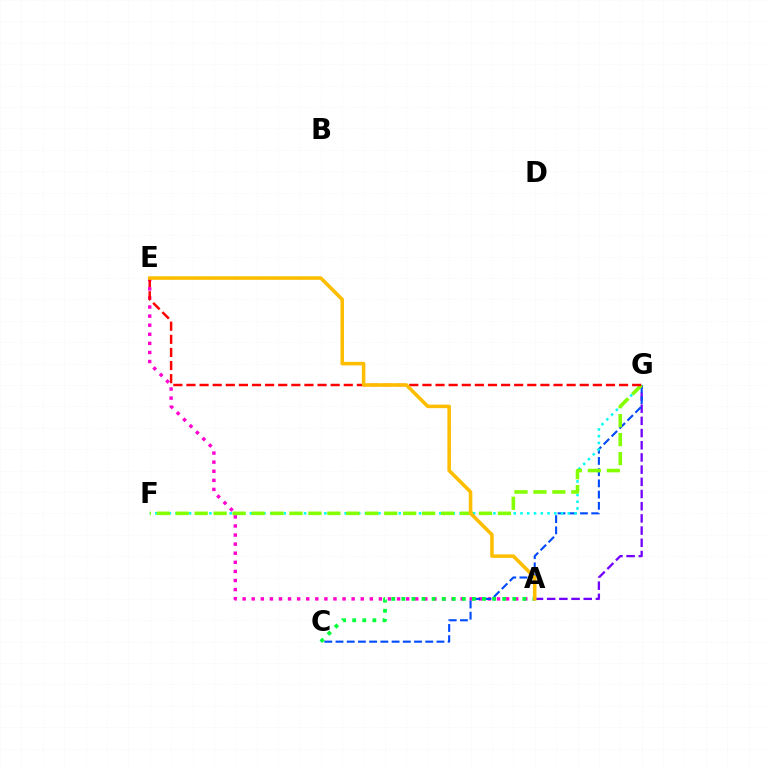{('A', 'G'): [{'color': '#7200ff', 'line_style': 'dashed', 'thickness': 1.66}], ('A', 'E'): [{'color': '#ff00cf', 'line_style': 'dotted', 'thickness': 2.47}, {'color': '#ffbd00', 'line_style': 'solid', 'thickness': 2.56}], ('C', 'G'): [{'color': '#004bff', 'line_style': 'dashed', 'thickness': 1.52}], ('F', 'G'): [{'color': '#00fff6', 'line_style': 'dotted', 'thickness': 1.84}, {'color': '#84ff00', 'line_style': 'dashed', 'thickness': 2.57}], ('A', 'C'): [{'color': '#00ff39', 'line_style': 'dotted', 'thickness': 2.74}], ('E', 'G'): [{'color': '#ff0000', 'line_style': 'dashed', 'thickness': 1.78}]}